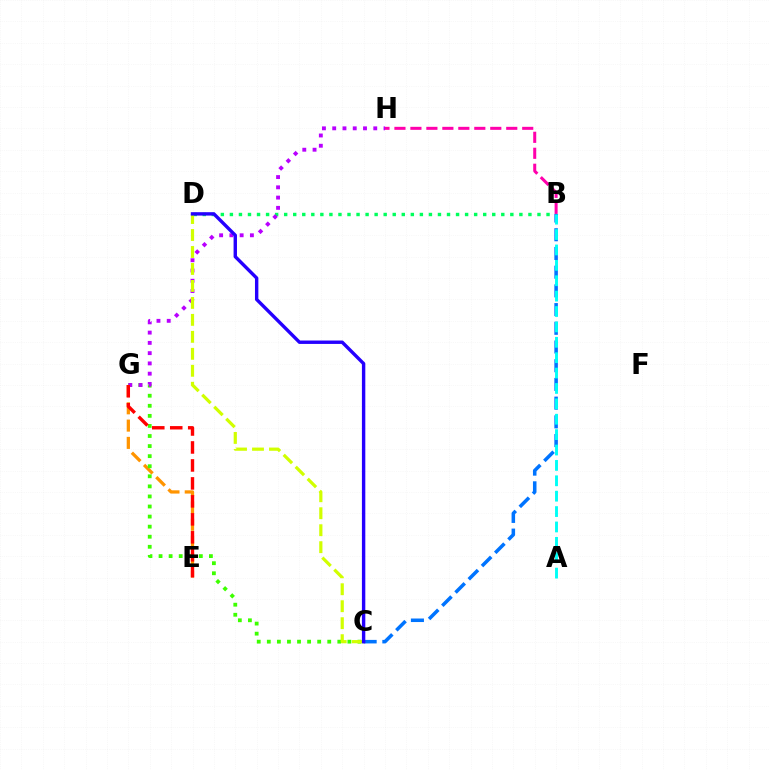{('E', 'G'): [{'color': '#ff9400', 'line_style': 'dashed', 'thickness': 2.35}, {'color': '#ff0000', 'line_style': 'dashed', 'thickness': 2.44}], ('B', 'D'): [{'color': '#00ff5c', 'line_style': 'dotted', 'thickness': 2.46}], ('C', 'G'): [{'color': '#3dff00', 'line_style': 'dotted', 'thickness': 2.74}], ('G', 'H'): [{'color': '#b900ff', 'line_style': 'dotted', 'thickness': 2.79}], ('B', 'C'): [{'color': '#0074ff', 'line_style': 'dashed', 'thickness': 2.54}], ('A', 'B'): [{'color': '#00fff6', 'line_style': 'dashed', 'thickness': 2.09}], ('C', 'D'): [{'color': '#d1ff00', 'line_style': 'dashed', 'thickness': 2.31}, {'color': '#2500ff', 'line_style': 'solid', 'thickness': 2.45}], ('B', 'H'): [{'color': '#ff00ac', 'line_style': 'dashed', 'thickness': 2.17}]}